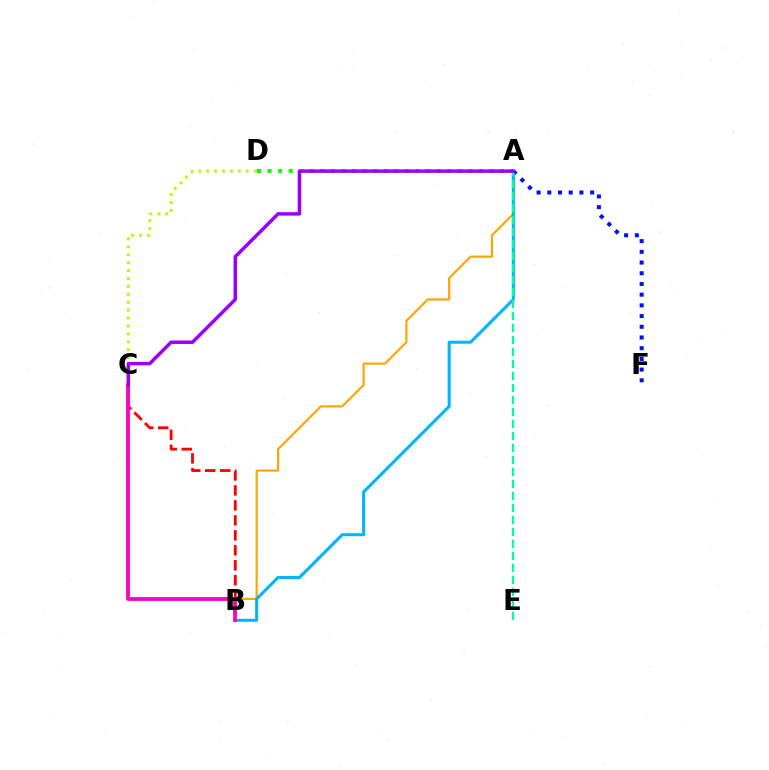{('A', 'B'): [{'color': '#ffa500', 'line_style': 'solid', 'thickness': 1.57}, {'color': '#00b5ff', 'line_style': 'solid', 'thickness': 2.19}], ('A', 'F'): [{'color': '#0010ff', 'line_style': 'dotted', 'thickness': 2.91}], ('C', 'D'): [{'color': '#b3ff00', 'line_style': 'dotted', 'thickness': 2.15}], ('B', 'C'): [{'color': '#ff0000', 'line_style': 'dashed', 'thickness': 2.03}, {'color': '#ff00bd', 'line_style': 'solid', 'thickness': 2.74}], ('A', 'D'): [{'color': '#08ff00', 'line_style': 'dotted', 'thickness': 2.87}], ('A', 'E'): [{'color': '#00ff9d', 'line_style': 'dashed', 'thickness': 1.63}], ('A', 'C'): [{'color': '#9b00ff', 'line_style': 'solid', 'thickness': 2.51}]}